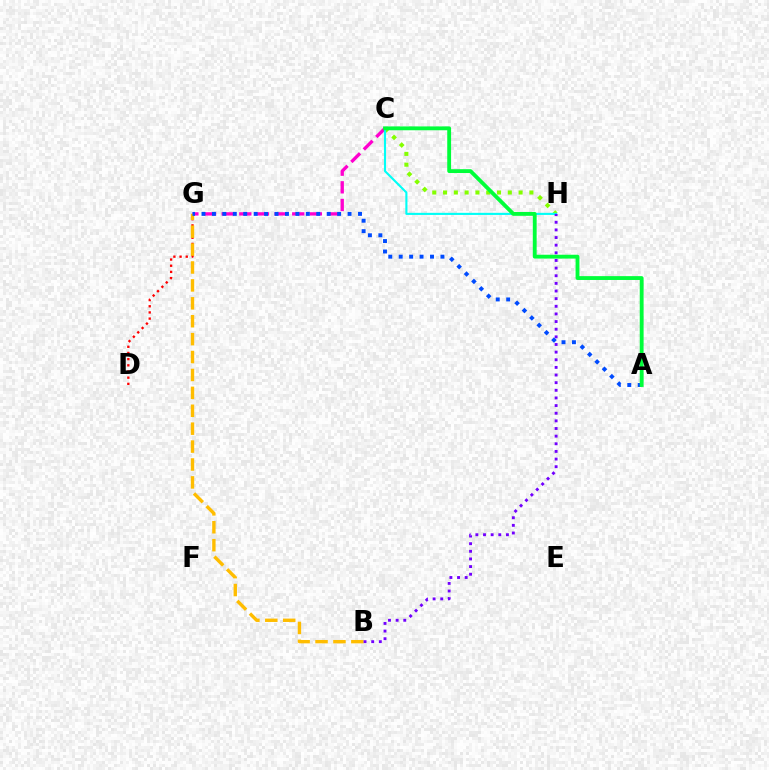{('C', 'G'): [{'color': '#ff00cf', 'line_style': 'dashed', 'thickness': 2.4}], ('D', 'G'): [{'color': '#ff0000', 'line_style': 'dotted', 'thickness': 1.68}], ('C', 'H'): [{'color': '#84ff00', 'line_style': 'dotted', 'thickness': 2.93}, {'color': '#00fff6', 'line_style': 'solid', 'thickness': 1.52}], ('B', 'G'): [{'color': '#ffbd00', 'line_style': 'dashed', 'thickness': 2.43}], ('A', 'G'): [{'color': '#004bff', 'line_style': 'dotted', 'thickness': 2.83}], ('A', 'C'): [{'color': '#00ff39', 'line_style': 'solid', 'thickness': 2.77}], ('B', 'H'): [{'color': '#7200ff', 'line_style': 'dotted', 'thickness': 2.08}]}